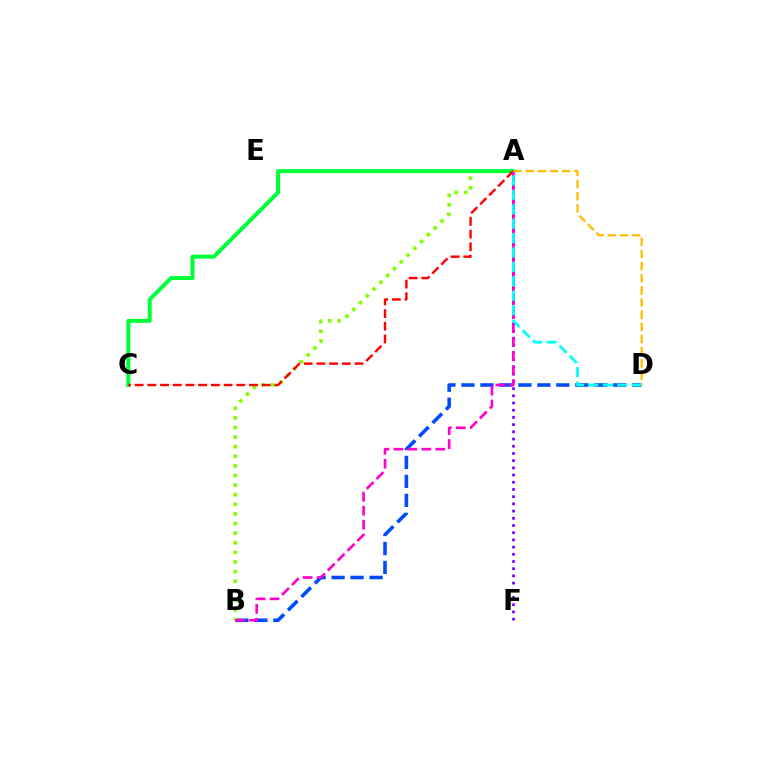{('B', 'D'): [{'color': '#004bff', 'line_style': 'dashed', 'thickness': 2.58}], ('A', 'B'): [{'color': '#84ff00', 'line_style': 'dotted', 'thickness': 2.61}, {'color': '#ff00cf', 'line_style': 'dashed', 'thickness': 1.9}], ('A', 'F'): [{'color': '#7200ff', 'line_style': 'dotted', 'thickness': 1.96}], ('A', 'C'): [{'color': '#00ff39', 'line_style': 'solid', 'thickness': 2.87}, {'color': '#ff0000', 'line_style': 'dashed', 'thickness': 1.73}], ('A', 'D'): [{'color': '#00fff6', 'line_style': 'dashed', 'thickness': 1.96}, {'color': '#ffbd00', 'line_style': 'dashed', 'thickness': 1.65}]}